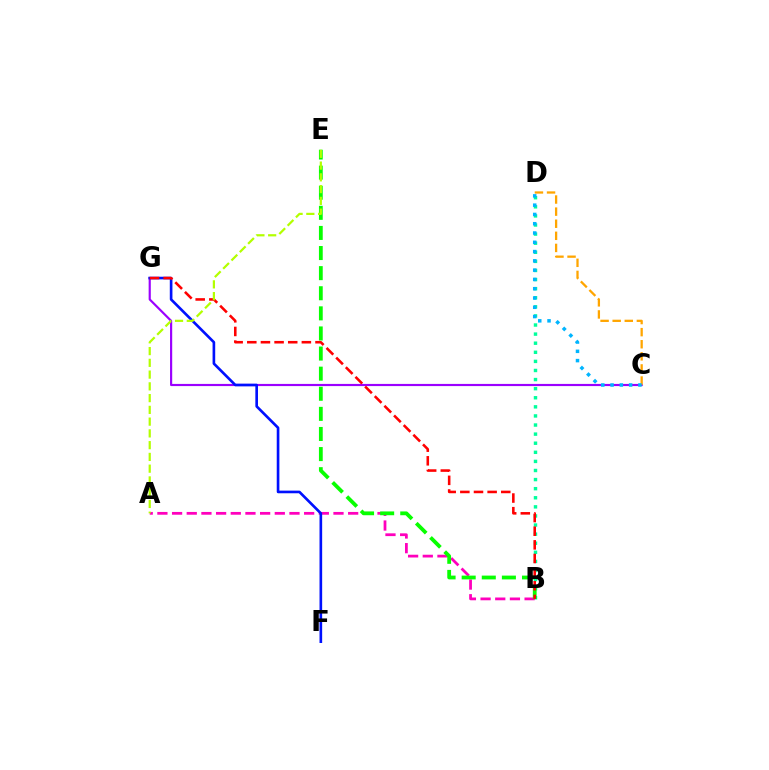{('B', 'D'): [{'color': '#00ff9d', 'line_style': 'dotted', 'thickness': 2.47}], ('A', 'B'): [{'color': '#ff00bd', 'line_style': 'dashed', 'thickness': 1.99}], ('C', 'G'): [{'color': '#9b00ff', 'line_style': 'solid', 'thickness': 1.56}], ('F', 'G'): [{'color': '#0010ff', 'line_style': 'solid', 'thickness': 1.91}], ('C', 'D'): [{'color': '#ffa500', 'line_style': 'dashed', 'thickness': 1.64}, {'color': '#00b5ff', 'line_style': 'dotted', 'thickness': 2.52}], ('B', 'E'): [{'color': '#08ff00', 'line_style': 'dashed', 'thickness': 2.73}], ('B', 'G'): [{'color': '#ff0000', 'line_style': 'dashed', 'thickness': 1.85}], ('A', 'E'): [{'color': '#b3ff00', 'line_style': 'dashed', 'thickness': 1.6}]}